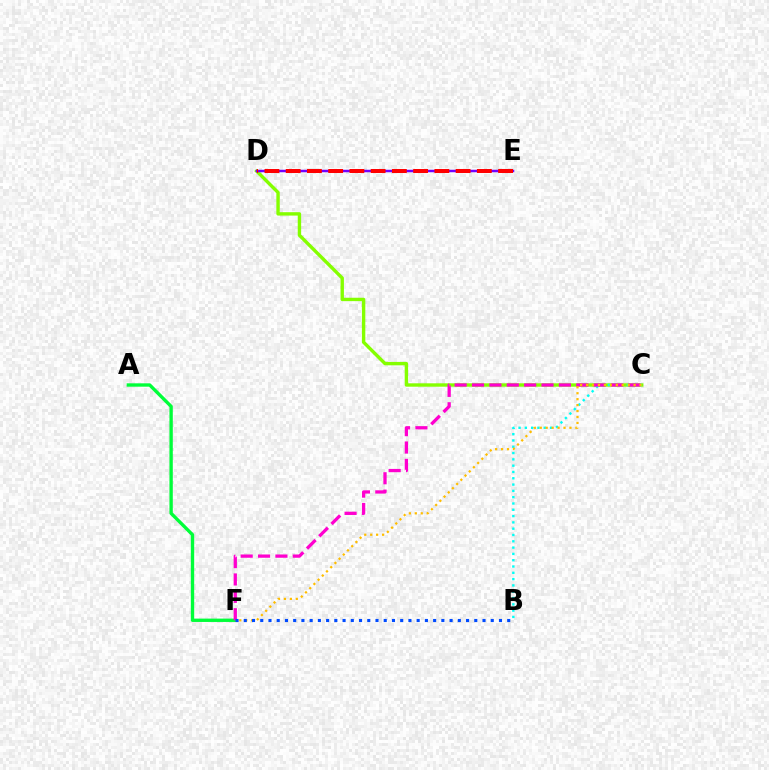{('C', 'D'): [{'color': '#84ff00', 'line_style': 'solid', 'thickness': 2.44}], ('A', 'F'): [{'color': '#00ff39', 'line_style': 'solid', 'thickness': 2.42}], ('B', 'C'): [{'color': '#00fff6', 'line_style': 'dotted', 'thickness': 1.71}], ('C', 'F'): [{'color': '#ff00cf', 'line_style': 'dashed', 'thickness': 2.36}, {'color': '#ffbd00', 'line_style': 'dotted', 'thickness': 1.61}], ('D', 'E'): [{'color': '#7200ff', 'line_style': 'solid', 'thickness': 1.79}, {'color': '#ff0000', 'line_style': 'dashed', 'thickness': 2.89}], ('B', 'F'): [{'color': '#004bff', 'line_style': 'dotted', 'thickness': 2.24}]}